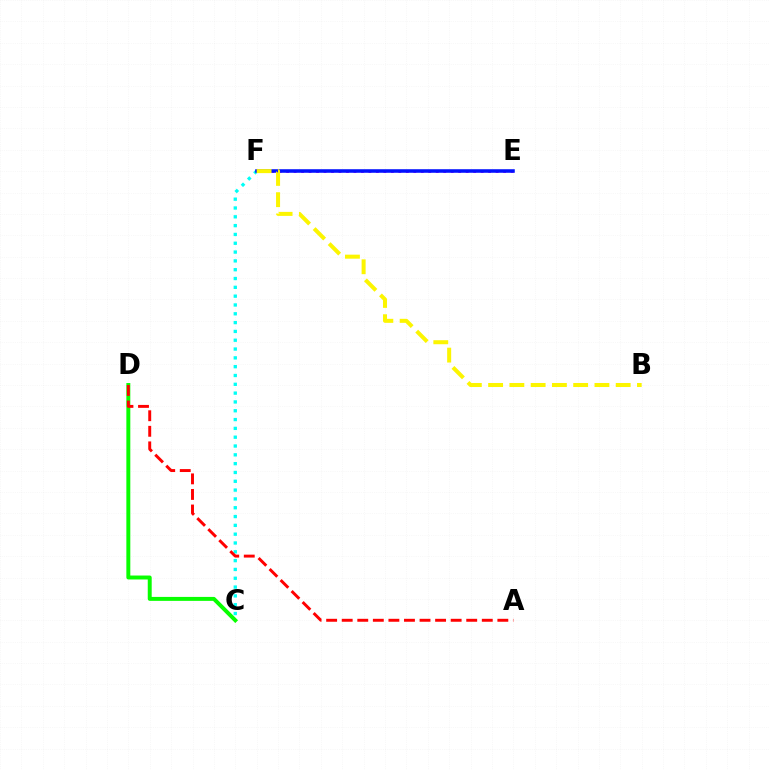{('E', 'F'): [{'color': '#ee00ff', 'line_style': 'dotted', 'thickness': 2.03}, {'color': '#0010ff', 'line_style': 'solid', 'thickness': 2.55}], ('C', 'F'): [{'color': '#00fff6', 'line_style': 'dotted', 'thickness': 2.4}], ('C', 'D'): [{'color': '#08ff00', 'line_style': 'solid', 'thickness': 2.84}], ('B', 'F'): [{'color': '#fcf500', 'line_style': 'dashed', 'thickness': 2.89}], ('A', 'D'): [{'color': '#ff0000', 'line_style': 'dashed', 'thickness': 2.11}]}